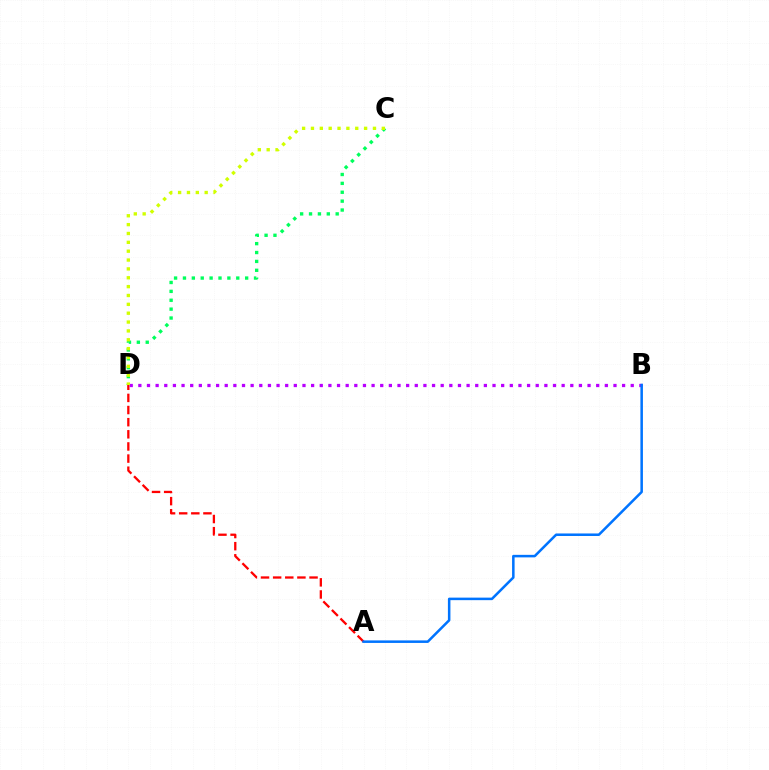{('C', 'D'): [{'color': '#00ff5c', 'line_style': 'dotted', 'thickness': 2.41}, {'color': '#d1ff00', 'line_style': 'dotted', 'thickness': 2.41}], ('A', 'D'): [{'color': '#ff0000', 'line_style': 'dashed', 'thickness': 1.65}], ('B', 'D'): [{'color': '#b900ff', 'line_style': 'dotted', 'thickness': 2.35}], ('A', 'B'): [{'color': '#0074ff', 'line_style': 'solid', 'thickness': 1.82}]}